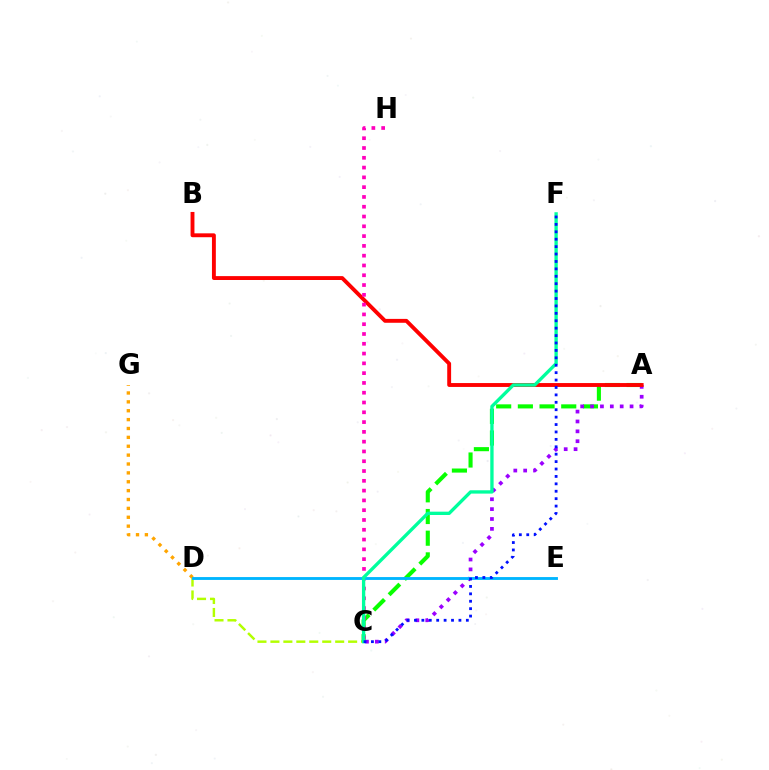{('C', 'D'): [{'color': '#b3ff00', 'line_style': 'dashed', 'thickness': 1.76}], ('A', 'C'): [{'color': '#08ff00', 'line_style': 'dashed', 'thickness': 2.95}, {'color': '#9b00ff', 'line_style': 'dotted', 'thickness': 2.68}], ('A', 'B'): [{'color': '#ff0000', 'line_style': 'solid', 'thickness': 2.8}], ('D', 'G'): [{'color': '#ffa500', 'line_style': 'dotted', 'thickness': 2.41}], ('C', 'H'): [{'color': '#ff00bd', 'line_style': 'dotted', 'thickness': 2.66}], ('D', 'E'): [{'color': '#00b5ff', 'line_style': 'solid', 'thickness': 2.06}], ('C', 'F'): [{'color': '#00ff9d', 'line_style': 'solid', 'thickness': 2.4}, {'color': '#0010ff', 'line_style': 'dotted', 'thickness': 2.01}]}